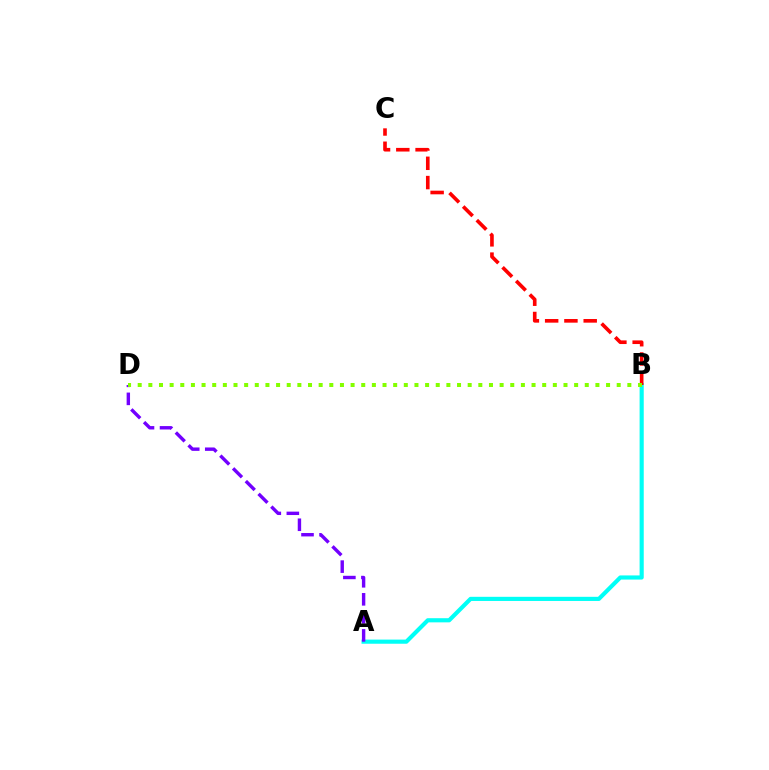{('A', 'B'): [{'color': '#00fff6', 'line_style': 'solid', 'thickness': 2.99}], ('A', 'D'): [{'color': '#7200ff', 'line_style': 'dashed', 'thickness': 2.45}], ('B', 'C'): [{'color': '#ff0000', 'line_style': 'dashed', 'thickness': 2.62}], ('B', 'D'): [{'color': '#84ff00', 'line_style': 'dotted', 'thickness': 2.89}]}